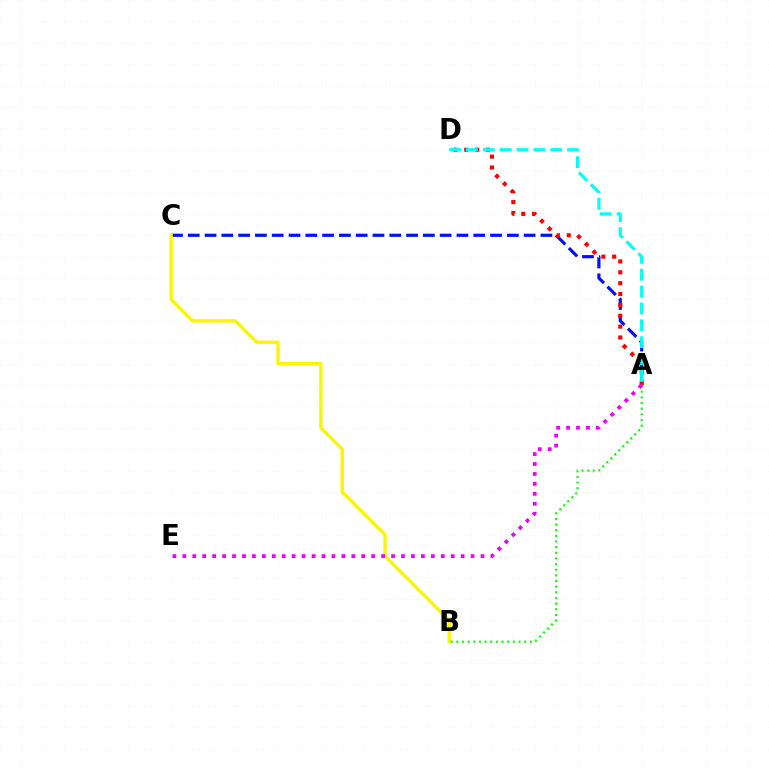{('A', 'C'): [{'color': '#0010ff', 'line_style': 'dashed', 'thickness': 2.28}], ('B', 'C'): [{'color': '#fcf500', 'line_style': 'solid', 'thickness': 2.41}], ('A', 'D'): [{'color': '#ff0000', 'line_style': 'dotted', 'thickness': 2.95}, {'color': '#00fff6', 'line_style': 'dashed', 'thickness': 2.29}], ('A', 'B'): [{'color': '#08ff00', 'line_style': 'dotted', 'thickness': 1.53}], ('A', 'E'): [{'color': '#ee00ff', 'line_style': 'dotted', 'thickness': 2.7}]}